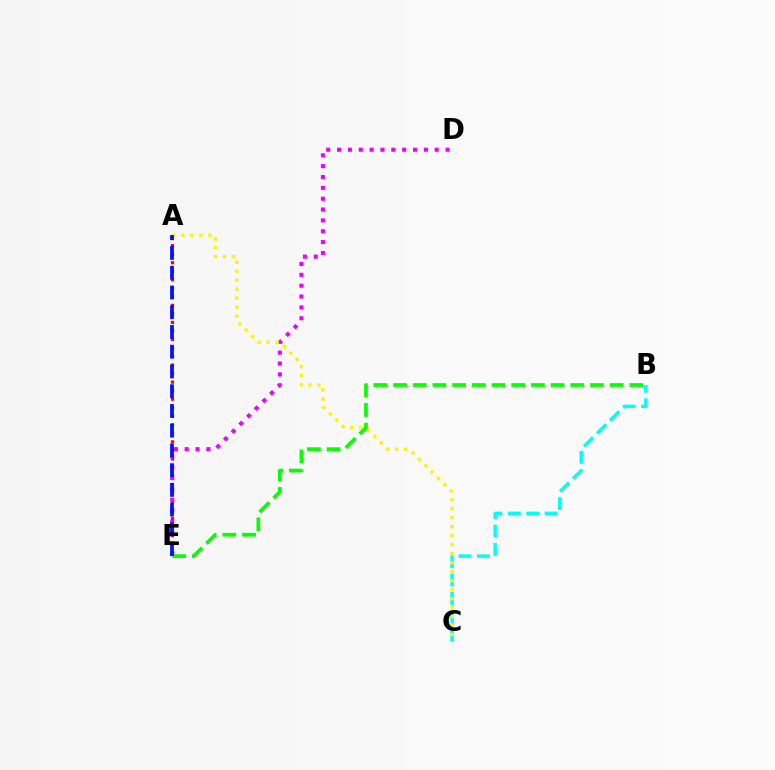{('A', 'E'): [{'color': '#ff0000', 'line_style': 'dotted', 'thickness': 2.32}, {'color': '#0010ff', 'line_style': 'dashed', 'thickness': 2.68}], ('B', 'C'): [{'color': '#00fff6', 'line_style': 'dashed', 'thickness': 2.5}], ('D', 'E'): [{'color': '#ee00ff', 'line_style': 'dotted', 'thickness': 2.95}], ('A', 'C'): [{'color': '#fcf500', 'line_style': 'dotted', 'thickness': 2.44}], ('B', 'E'): [{'color': '#08ff00', 'line_style': 'dashed', 'thickness': 2.67}]}